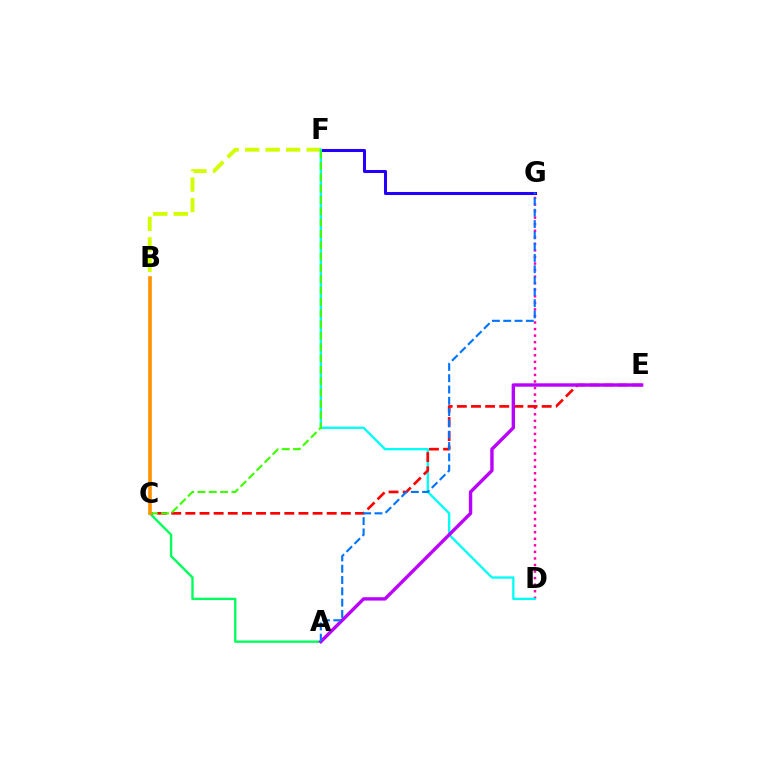{('F', 'G'): [{'color': '#2500ff', 'line_style': 'solid', 'thickness': 2.2}], ('A', 'C'): [{'color': '#00ff5c', 'line_style': 'solid', 'thickness': 1.7}], ('B', 'F'): [{'color': '#d1ff00', 'line_style': 'dashed', 'thickness': 2.79}], ('D', 'G'): [{'color': '#ff00ac', 'line_style': 'dotted', 'thickness': 1.78}], ('D', 'F'): [{'color': '#00fff6', 'line_style': 'solid', 'thickness': 1.67}], ('C', 'E'): [{'color': '#ff0000', 'line_style': 'dashed', 'thickness': 1.92}], ('C', 'F'): [{'color': '#3dff00', 'line_style': 'dashed', 'thickness': 1.54}], ('A', 'E'): [{'color': '#b900ff', 'line_style': 'solid', 'thickness': 2.43}], ('B', 'C'): [{'color': '#ff9400', 'line_style': 'solid', 'thickness': 2.64}], ('A', 'G'): [{'color': '#0074ff', 'line_style': 'dashed', 'thickness': 1.53}]}